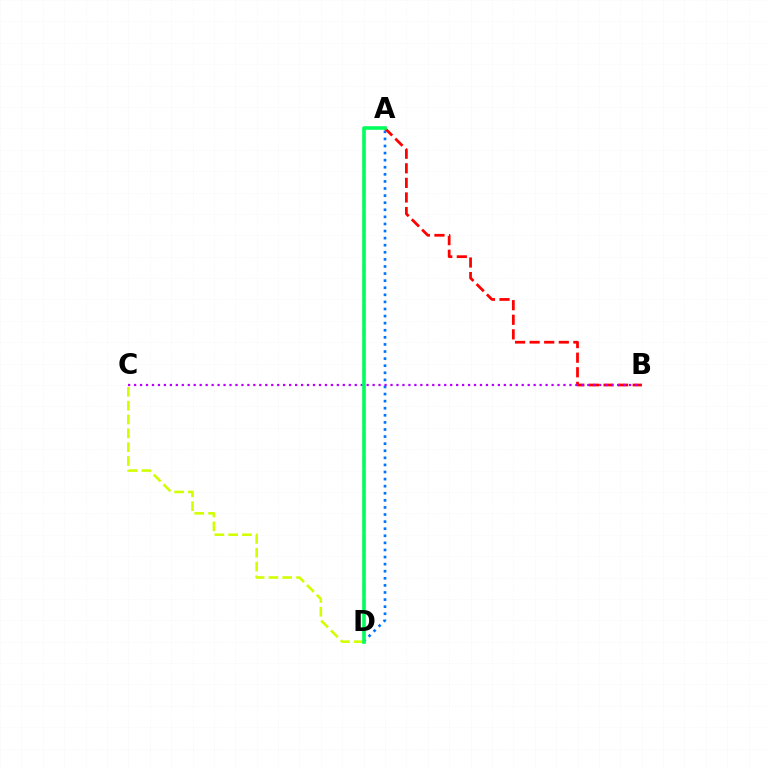{('A', 'D'): [{'color': '#0074ff', 'line_style': 'dotted', 'thickness': 1.93}, {'color': '#00ff5c', 'line_style': 'solid', 'thickness': 2.61}], ('A', 'B'): [{'color': '#ff0000', 'line_style': 'dashed', 'thickness': 1.98}], ('B', 'C'): [{'color': '#b900ff', 'line_style': 'dotted', 'thickness': 1.62}], ('C', 'D'): [{'color': '#d1ff00', 'line_style': 'dashed', 'thickness': 1.88}]}